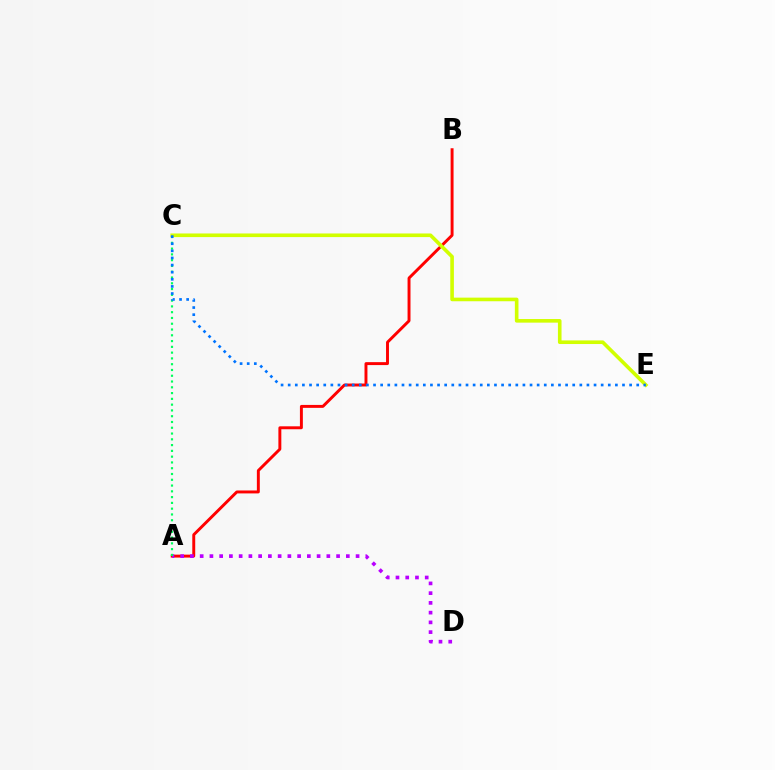{('A', 'B'): [{'color': '#ff0000', 'line_style': 'solid', 'thickness': 2.11}], ('A', 'D'): [{'color': '#b900ff', 'line_style': 'dotted', 'thickness': 2.65}], ('A', 'C'): [{'color': '#00ff5c', 'line_style': 'dotted', 'thickness': 1.57}], ('C', 'E'): [{'color': '#d1ff00', 'line_style': 'solid', 'thickness': 2.6}, {'color': '#0074ff', 'line_style': 'dotted', 'thickness': 1.93}]}